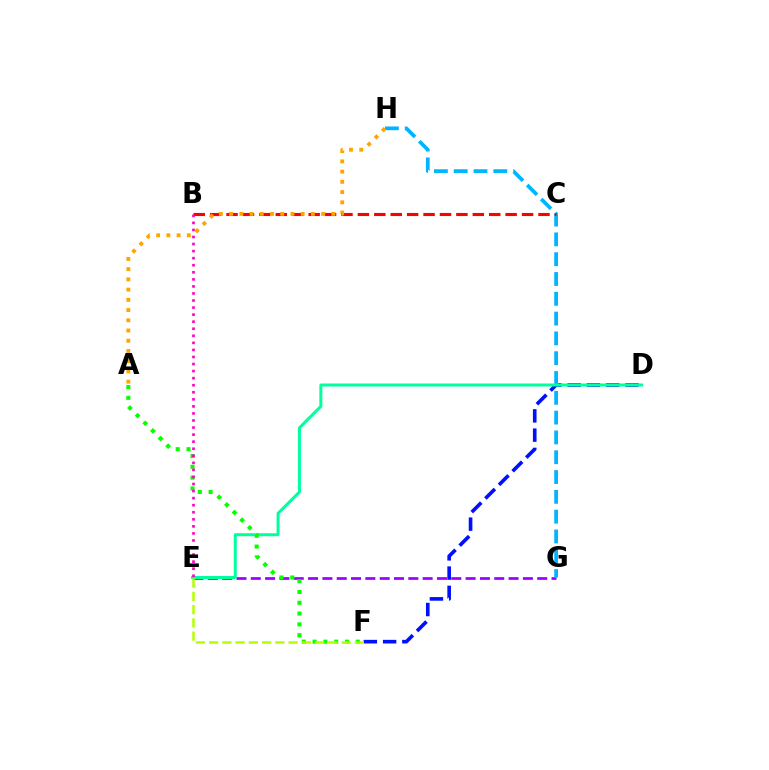{('E', 'G'): [{'color': '#9b00ff', 'line_style': 'dashed', 'thickness': 1.95}], ('D', 'F'): [{'color': '#0010ff', 'line_style': 'dashed', 'thickness': 2.62}], ('G', 'H'): [{'color': '#00b5ff', 'line_style': 'dashed', 'thickness': 2.69}], ('B', 'C'): [{'color': '#ff0000', 'line_style': 'dashed', 'thickness': 2.23}], ('D', 'E'): [{'color': '#00ff9d', 'line_style': 'solid', 'thickness': 2.15}], ('A', 'F'): [{'color': '#08ff00', 'line_style': 'dotted', 'thickness': 2.94}], ('E', 'F'): [{'color': '#b3ff00', 'line_style': 'dashed', 'thickness': 1.8}], ('B', 'E'): [{'color': '#ff00bd', 'line_style': 'dotted', 'thickness': 1.92}], ('A', 'H'): [{'color': '#ffa500', 'line_style': 'dotted', 'thickness': 2.78}]}